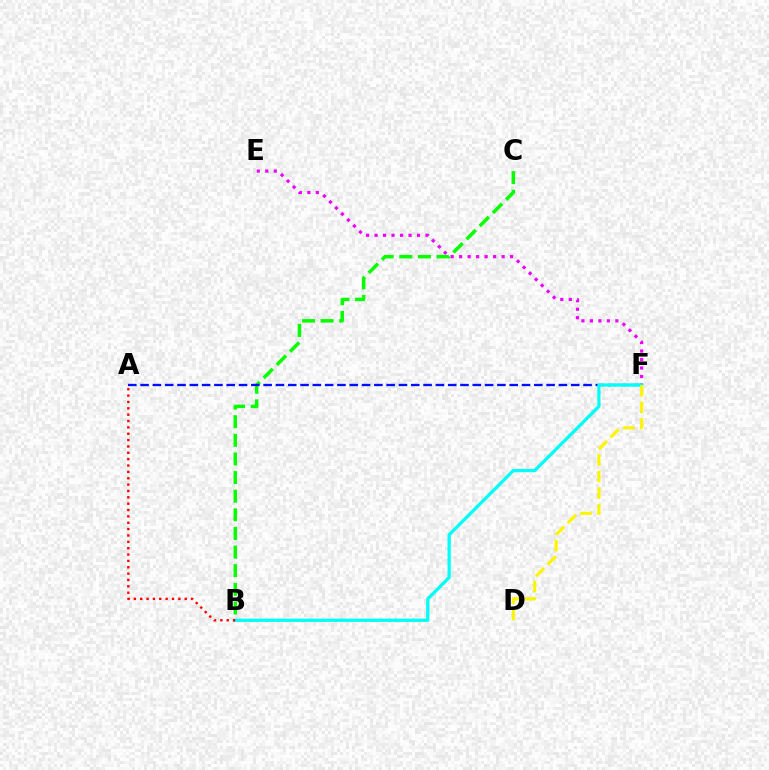{('E', 'F'): [{'color': '#ee00ff', 'line_style': 'dotted', 'thickness': 2.31}], ('B', 'C'): [{'color': '#08ff00', 'line_style': 'dashed', 'thickness': 2.53}], ('A', 'F'): [{'color': '#0010ff', 'line_style': 'dashed', 'thickness': 1.67}], ('B', 'F'): [{'color': '#00fff6', 'line_style': 'solid', 'thickness': 2.35}], ('A', 'B'): [{'color': '#ff0000', 'line_style': 'dotted', 'thickness': 1.73}], ('D', 'F'): [{'color': '#fcf500', 'line_style': 'dashed', 'thickness': 2.25}]}